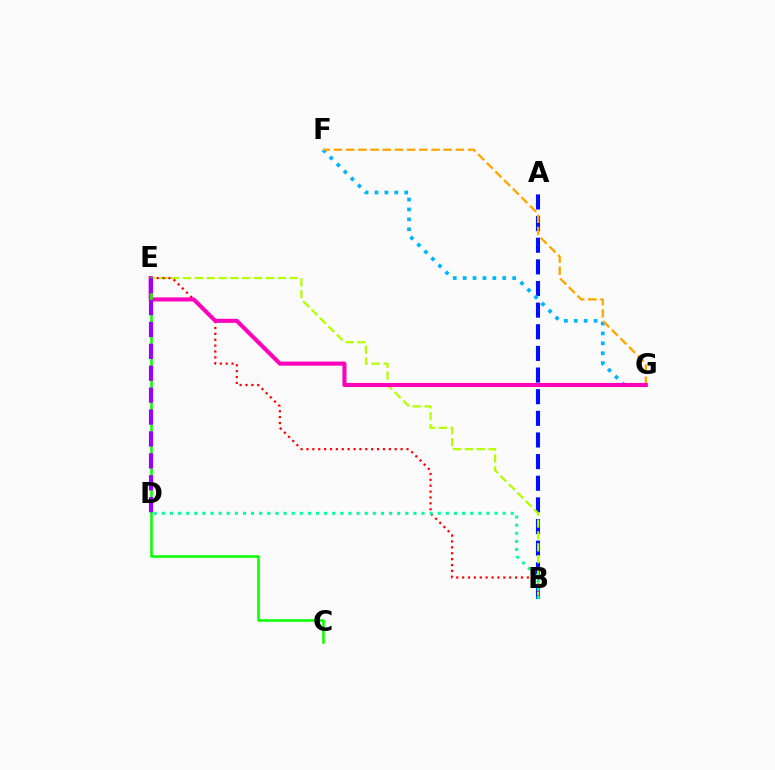{('A', 'B'): [{'color': '#0010ff', 'line_style': 'dashed', 'thickness': 2.94}], ('B', 'E'): [{'color': '#b3ff00', 'line_style': 'dashed', 'thickness': 1.61}, {'color': '#ff0000', 'line_style': 'dotted', 'thickness': 1.6}], ('F', 'G'): [{'color': '#00b5ff', 'line_style': 'dotted', 'thickness': 2.69}, {'color': '#ffa500', 'line_style': 'dashed', 'thickness': 1.66}], ('B', 'D'): [{'color': '#00ff9d', 'line_style': 'dotted', 'thickness': 2.2}], ('E', 'G'): [{'color': '#ff00bd', 'line_style': 'solid', 'thickness': 2.93}], ('C', 'E'): [{'color': '#08ff00', 'line_style': 'solid', 'thickness': 1.83}], ('D', 'E'): [{'color': '#9b00ff', 'line_style': 'dashed', 'thickness': 2.98}]}